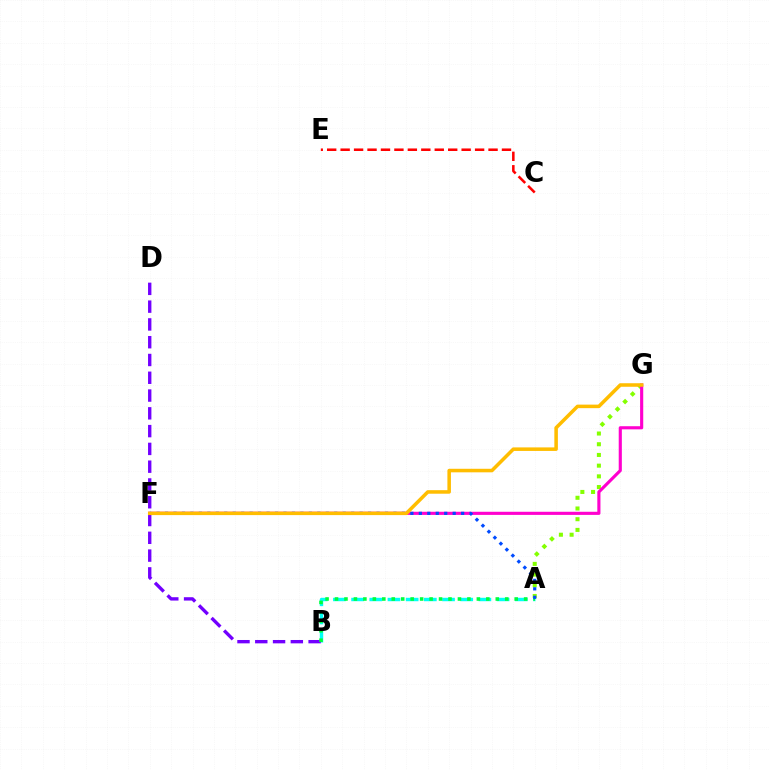{('A', 'B'): [{'color': '#00fff6', 'line_style': 'dashed', 'thickness': 2.47}, {'color': '#00ff39', 'line_style': 'dotted', 'thickness': 2.57}], ('A', 'G'): [{'color': '#84ff00', 'line_style': 'dotted', 'thickness': 2.91}], ('B', 'D'): [{'color': '#7200ff', 'line_style': 'dashed', 'thickness': 2.42}], ('F', 'G'): [{'color': '#ff00cf', 'line_style': 'solid', 'thickness': 2.25}, {'color': '#ffbd00', 'line_style': 'solid', 'thickness': 2.55}], ('C', 'E'): [{'color': '#ff0000', 'line_style': 'dashed', 'thickness': 1.83}], ('A', 'F'): [{'color': '#004bff', 'line_style': 'dotted', 'thickness': 2.3}]}